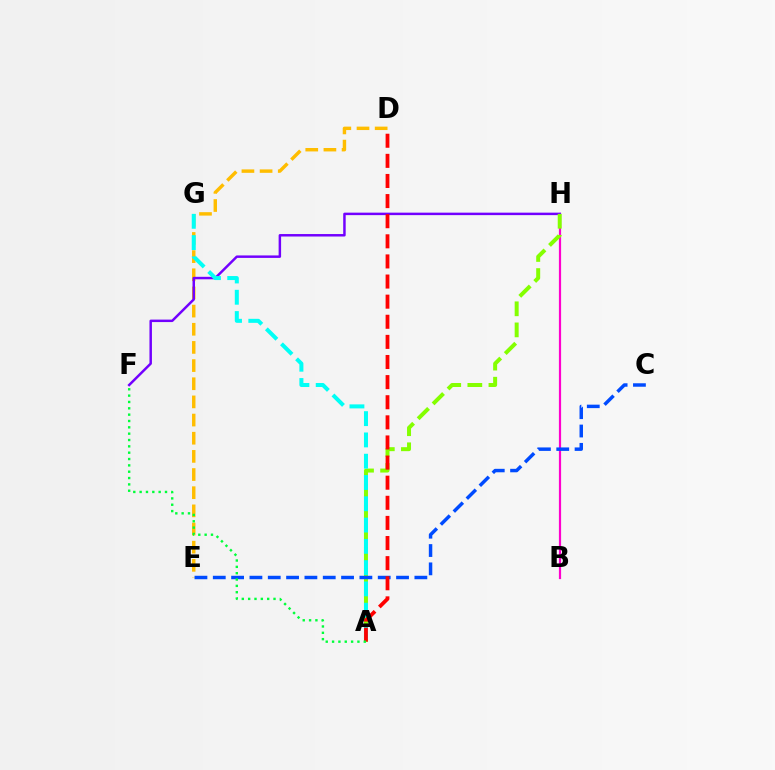{('D', 'E'): [{'color': '#ffbd00', 'line_style': 'dashed', 'thickness': 2.47}], ('B', 'H'): [{'color': '#ff00cf', 'line_style': 'solid', 'thickness': 1.58}], ('F', 'H'): [{'color': '#7200ff', 'line_style': 'solid', 'thickness': 1.78}], ('A', 'H'): [{'color': '#84ff00', 'line_style': 'dashed', 'thickness': 2.87}], ('C', 'E'): [{'color': '#004bff', 'line_style': 'dashed', 'thickness': 2.49}], ('A', 'G'): [{'color': '#00fff6', 'line_style': 'dashed', 'thickness': 2.89}], ('A', 'D'): [{'color': '#ff0000', 'line_style': 'dashed', 'thickness': 2.73}], ('A', 'F'): [{'color': '#00ff39', 'line_style': 'dotted', 'thickness': 1.72}]}